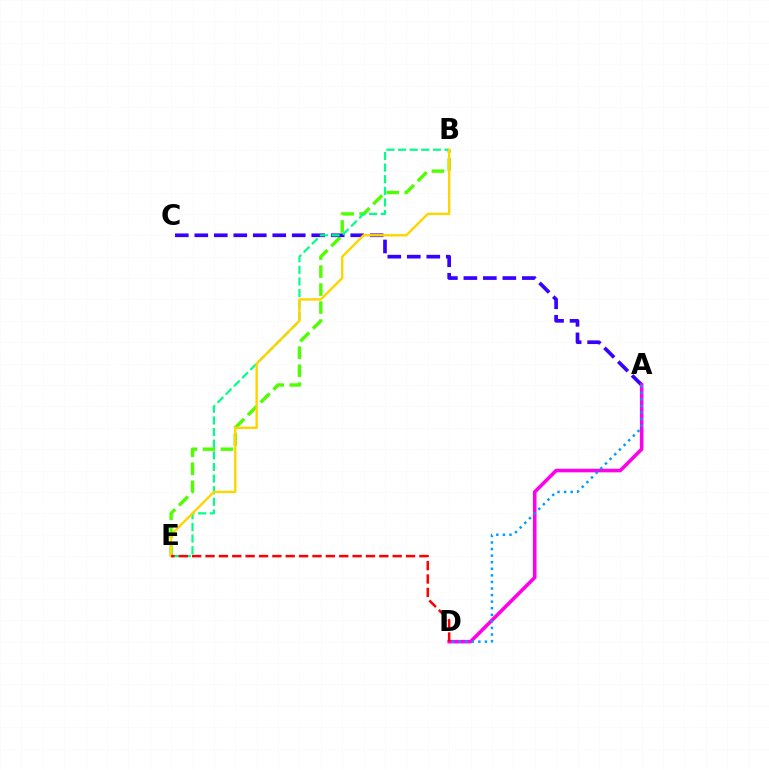{('B', 'E'): [{'color': '#4fff00', 'line_style': 'dashed', 'thickness': 2.44}, {'color': '#00ff86', 'line_style': 'dashed', 'thickness': 1.58}, {'color': '#ffd500', 'line_style': 'solid', 'thickness': 1.74}], ('A', 'C'): [{'color': '#3700ff', 'line_style': 'dashed', 'thickness': 2.65}], ('A', 'D'): [{'color': '#ff00ed', 'line_style': 'solid', 'thickness': 2.56}, {'color': '#009eff', 'line_style': 'dotted', 'thickness': 1.79}], ('D', 'E'): [{'color': '#ff0000', 'line_style': 'dashed', 'thickness': 1.82}]}